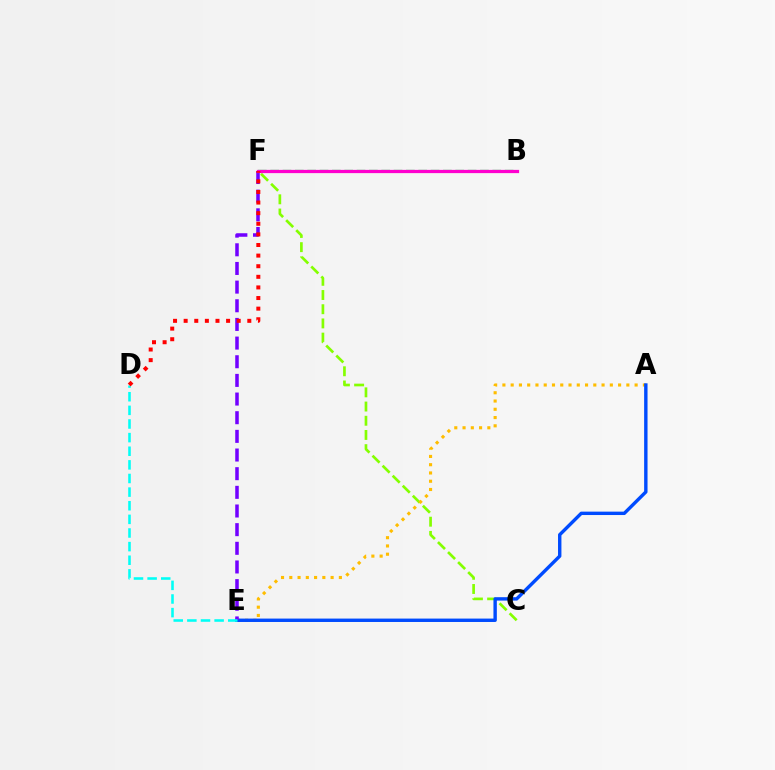{('C', 'F'): [{'color': '#84ff00', 'line_style': 'dashed', 'thickness': 1.93}], ('B', 'F'): [{'color': '#00ff39', 'line_style': 'dashed', 'thickness': 1.68}, {'color': '#ff00cf', 'line_style': 'solid', 'thickness': 2.34}], ('A', 'E'): [{'color': '#ffbd00', 'line_style': 'dotted', 'thickness': 2.25}, {'color': '#004bff', 'line_style': 'solid', 'thickness': 2.45}], ('E', 'F'): [{'color': '#7200ff', 'line_style': 'dashed', 'thickness': 2.53}], ('D', 'E'): [{'color': '#00fff6', 'line_style': 'dashed', 'thickness': 1.85}], ('D', 'F'): [{'color': '#ff0000', 'line_style': 'dotted', 'thickness': 2.88}]}